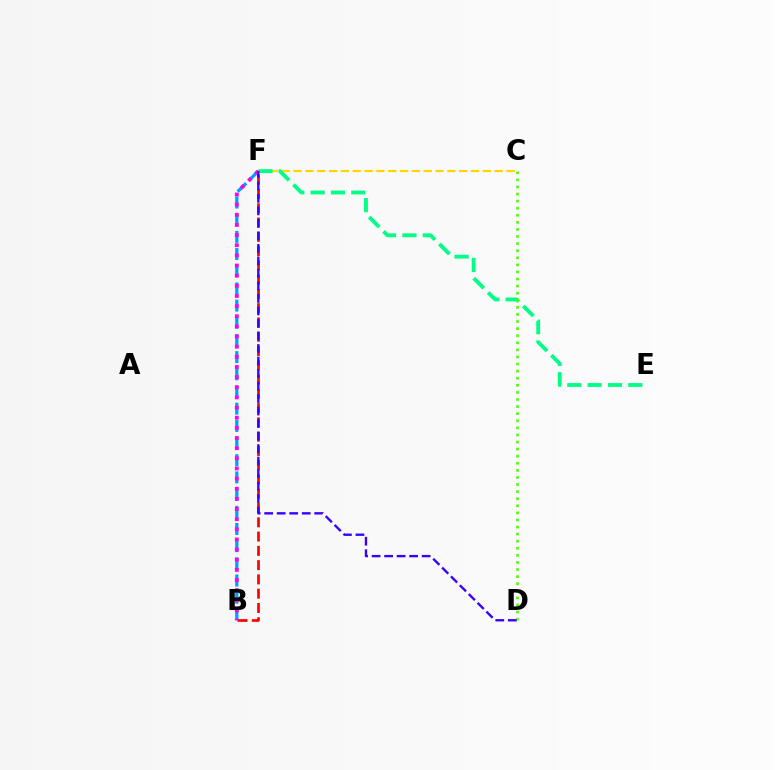{('C', 'F'): [{'color': '#ffd500', 'line_style': 'dashed', 'thickness': 1.61}], ('B', 'F'): [{'color': '#009eff', 'line_style': 'dashed', 'thickness': 2.33}, {'color': '#ff0000', 'line_style': 'dashed', 'thickness': 1.94}, {'color': '#ff00ed', 'line_style': 'dotted', 'thickness': 2.76}], ('E', 'F'): [{'color': '#00ff86', 'line_style': 'dashed', 'thickness': 2.76}], ('C', 'D'): [{'color': '#4fff00', 'line_style': 'dotted', 'thickness': 1.93}], ('D', 'F'): [{'color': '#3700ff', 'line_style': 'dashed', 'thickness': 1.7}]}